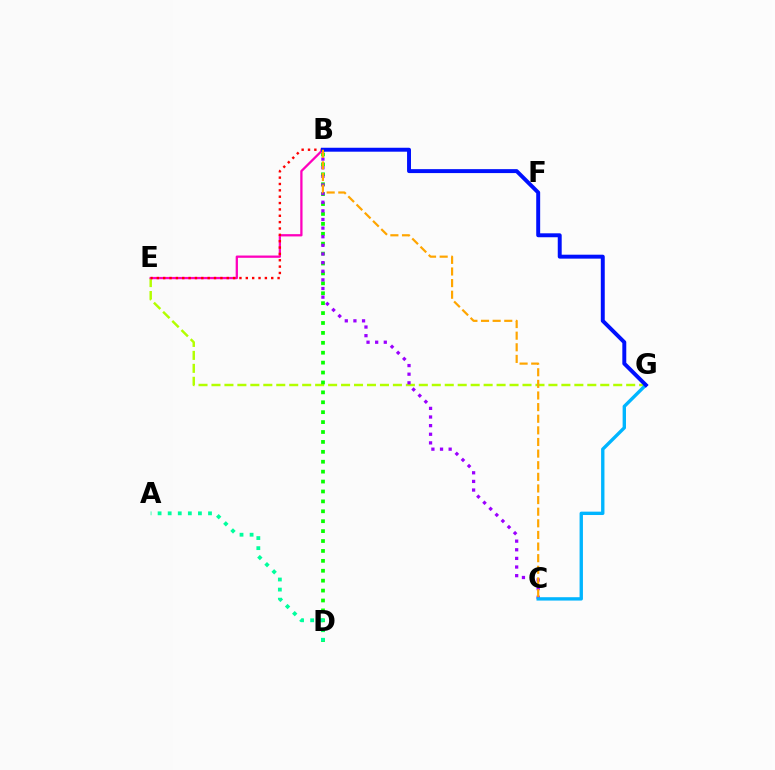{('E', 'G'): [{'color': '#b3ff00', 'line_style': 'dashed', 'thickness': 1.76}], ('B', 'D'): [{'color': '#08ff00', 'line_style': 'dotted', 'thickness': 2.69}], ('B', 'C'): [{'color': '#9b00ff', 'line_style': 'dotted', 'thickness': 2.34}, {'color': '#ffa500', 'line_style': 'dashed', 'thickness': 1.58}], ('C', 'G'): [{'color': '#00b5ff', 'line_style': 'solid', 'thickness': 2.42}], ('B', 'E'): [{'color': '#ff00bd', 'line_style': 'solid', 'thickness': 1.65}, {'color': '#ff0000', 'line_style': 'dotted', 'thickness': 1.73}], ('A', 'D'): [{'color': '#00ff9d', 'line_style': 'dotted', 'thickness': 2.74}], ('B', 'G'): [{'color': '#0010ff', 'line_style': 'solid', 'thickness': 2.83}]}